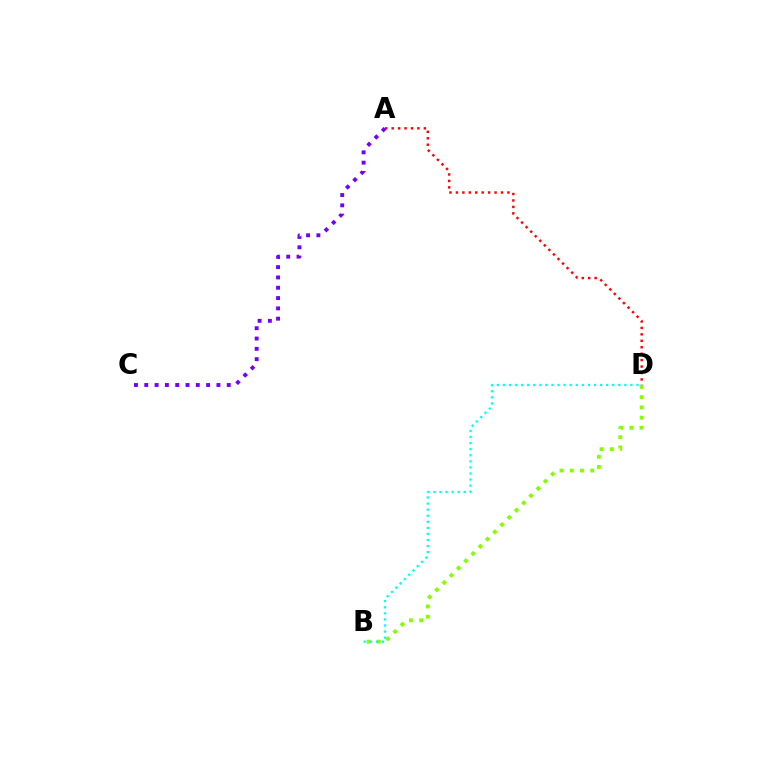{('B', 'D'): [{'color': '#84ff00', 'line_style': 'dotted', 'thickness': 2.78}, {'color': '#00fff6', 'line_style': 'dotted', 'thickness': 1.65}], ('A', 'D'): [{'color': '#ff0000', 'line_style': 'dotted', 'thickness': 1.75}], ('A', 'C'): [{'color': '#7200ff', 'line_style': 'dotted', 'thickness': 2.8}]}